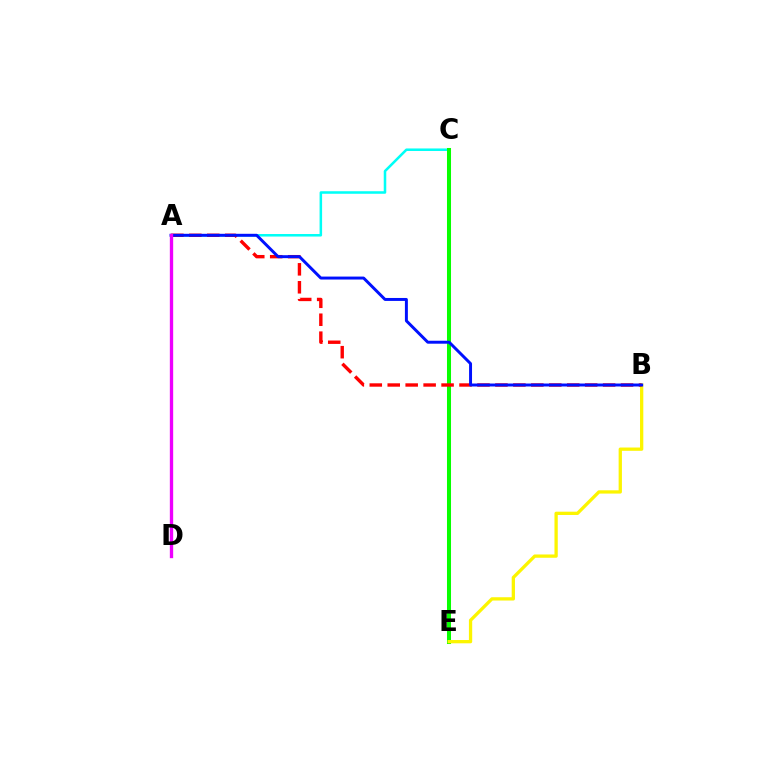{('A', 'C'): [{'color': '#00fff6', 'line_style': 'solid', 'thickness': 1.83}], ('C', 'E'): [{'color': '#08ff00', 'line_style': 'solid', 'thickness': 2.9}], ('B', 'E'): [{'color': '#fcf500', 'line_style': 'solid', 'thickness': 2.37}], ('A', 'B'): [{'color': '#ff0000', 'line_style': 'dashed', 'thickness': 2.44}, {'color': '#0010ff', 'line_style': 'solid', 'thickness': 2.13}], ('A', 'D'): [{'color': '#ee00ff', 'line_style': 'solid', 'thickness': 2.4}]}